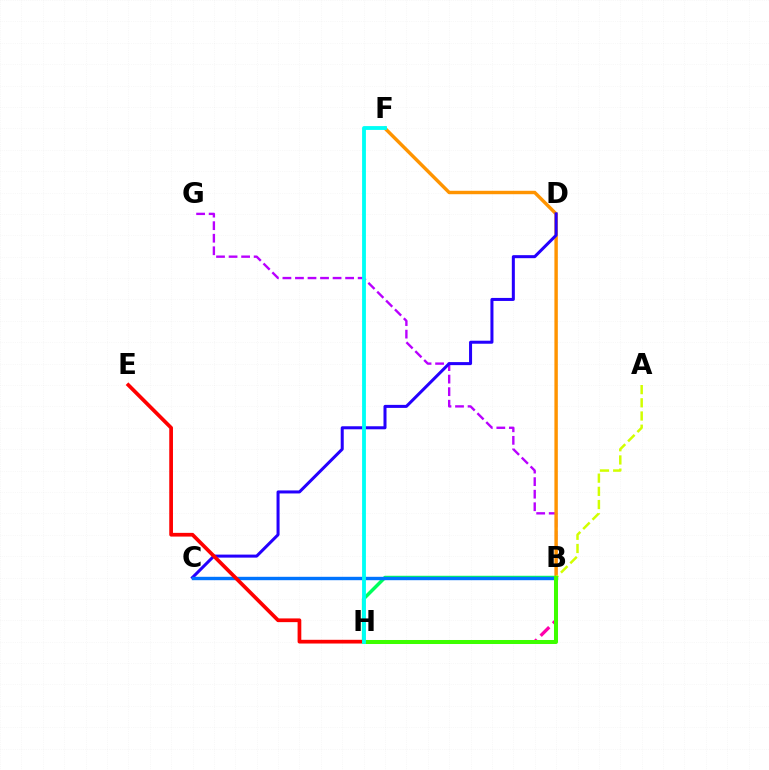{('B', 'G'): [{'color': '#b900ff', 'line_style': 'dashed', 'thickness': 1.7}], ('B', 'F'): [{'color': '#ff9400', 'line_style': 'solid', 'thickness': 2.47}], ('B', 'H'): [{'color': '#00ff5c', 'line_style': 'solid', 'thickness': 2.5}, {'color': '#ff00ac', 'line_style': 'dashed', 'thickness': 2.38}, {'color': '#3dff00', 'line_style': 'solid', 'thickness': 2.89}], ('C', 'D'): [{'color': '#2500ff', 'line_style': 'solid', 'thickness': 2.18}], ('B', 'C'): [{'color': '#0074ff', 'line_style': 'solid', 'thickness': 2.44}], ('A', 'B'): [{'color': '#d1ff00', 'line_style': 'dashed', 'thickness': 1.79}], ('E', 'H'): [{'color': '#ff0000', 'line_style': 'solid', 'thickness': 2.68}], ('F', 'H'): [{'color': '#00fff6', 'line_style': 'solid', 'thickness': 2.76}]}